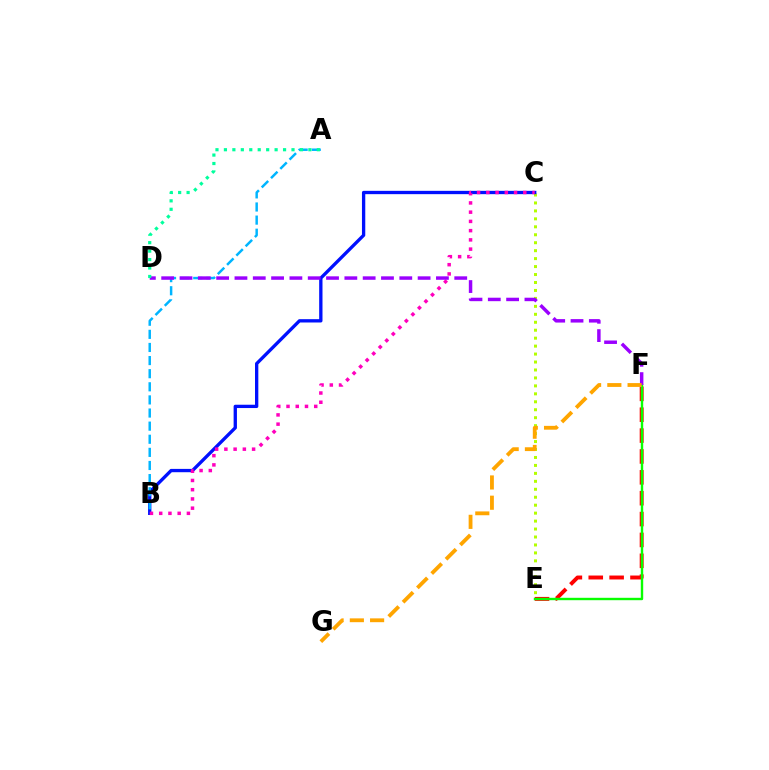{('E', 'F'): [{'color': '#ff0000', 'line_style': 'dashed', 'thickness': 2.84}, {'color': '#08ff00', 'line_style': 'solid', 'thickness': 1.73}], ('C', 'E'): [{'color': '#b3ff00', 'line_style': 'dotted', 'thickness': 2.16}], ('B', 'C'): [{'color': '#0010ff', 'line_style': 'solid', 'thickness': 2.39}, {'color': '#ff00bd', 'line_style': 'dotted', 'thickness': 2.51}], ('A', 'B'): [{'color': '#00b5ff', 'line_style': 'dashed', 'thickness': 1.78}], ('D', 'F'): [{'color': '#9b00ff', 'line_style': 'dashed', 'thickness': 2.49}], ('A', 'D'): [{'color': '#00ff9d', 'line_style': 'dotted', 'thickness': 2.3}], ('F', 'G'): [{'color': '#ffa500', 'line_style': 'dashed', 'thickness': 2.75}]}